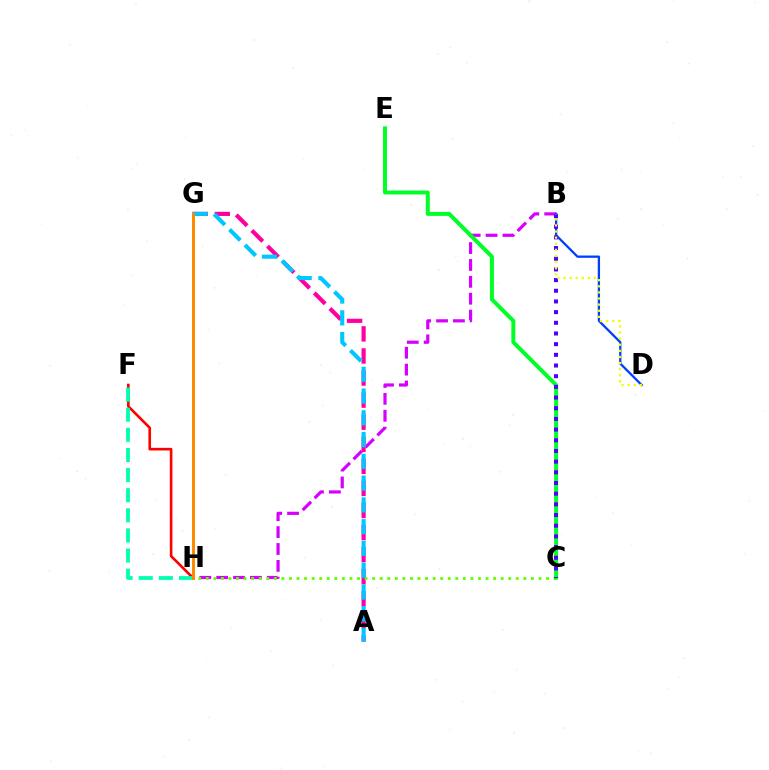{('B', 'H'): [{'color': '#d600ff', 'line_style': 'dashed', 'thickness': 2.29}], ('A', 'G'): [{'color': '#ff00a0', 'line_style': 'dashed', 'thickness': 3.0}, {'color': '#00c7ff', 'line_style': 'dashed', 'thickness': 2.96}], ('F', 'H'): [{'color': '#ff0000', 'line_style': 'solid', 'thickness': 1.9}, {'color': '#00ffaf', 'line_style': 'dashed', 'thickness': 2.73}], ('C', 'H'): [{'color': '#66ff00', 'line_style': 'dotted', 'thickness': 2.05}], ('B', 'D'): [{'color': '#003fff', 'line_style': 'solid', 'thickness': 1.65}, {'color': '#eeff00', 'line_style': 'dotted', 'thickness': 1.66}], ('C', 'E'): [{'color': '#00ff27', 'line_style': 'solid', 'thickness': 2.86}], ('B', 'C'): [{'color': '#4f00ff', 'line_style': 'dotted', 'thickness': 2.9}], ('G', 'H'): [{'color': '#ff8800', 'line_style': 'solid', 'thickness': 2.14}]}